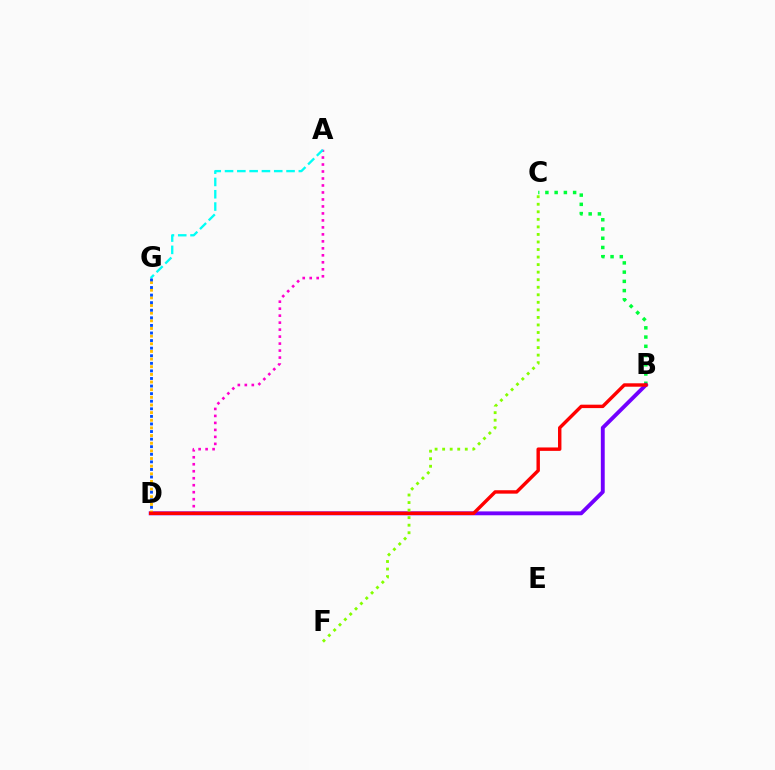{('B', 'C'): [{'color': '#00ff39', 'line_style': 'dotted', 'thickness': 2.51}], ('A', 'D'): [{'color': '#ff00cf', 'line_style': 'dotted', 'thickness': 1.9}], ('B', 'D'): [{'color': '#7200ff', 'line_style': 'solid', 'thickness': 2.79}, {'color': '#ff0000', 'line_style': 'solid', 'thickness': 2.46}], ('A', 'G'): [{'color': '#00fff6', 'line_style': 'dashed', 'thickness': 1.67}], ('D', 'G'): [{'color': '#ffbd00', 'line_style': 'dotted', 'thickness': 2.08}, {'color': '#004bff', 'line_style': 'dotted', 'thickness': 2.06}], ('C', 'F'): [{'color': '#84ff00', 'line_style': 'dotted', 'thickness': 2.05}]}